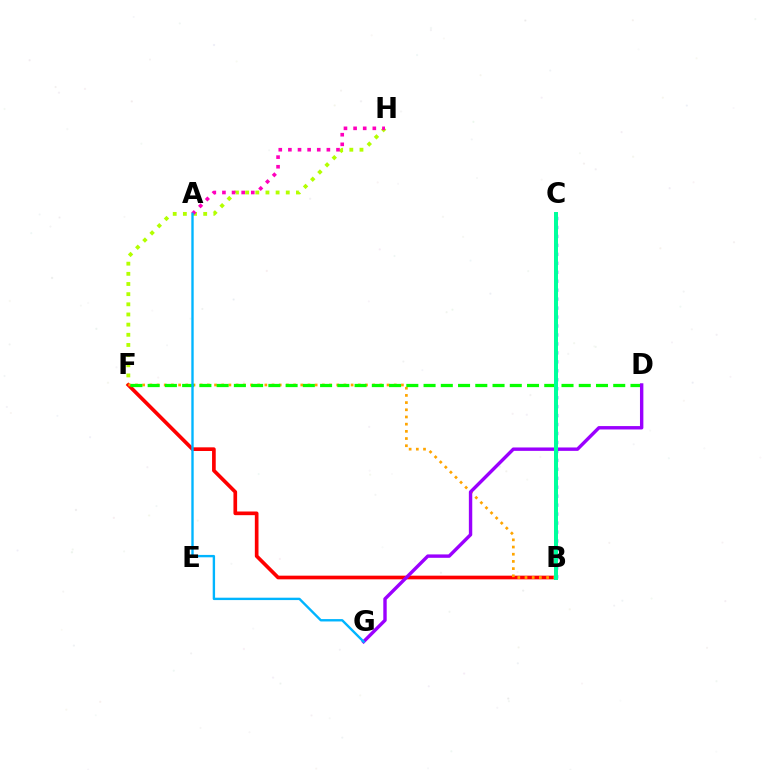{('F', 'H'): [{'color': '#b3ff00', 'line_style': 'dotted', 'thickness': 2.76}], ('B', 'F'): [{'color': '#ff0000', 'line_style': 'solid', 'thickness': 2.64}, {'color': '#ffa500', 'line_style': 'dotted', 'thickness': 1.95}], ('D', 'F'): [{'color': '#08ff00', 'line_style': 'dashed', 'thickness': 2.34}], ('A', 'H'): [{'color': '#ff00bd', 'line_style': 'dotted', 'thickness': 2.61}], ('D', 'G'): [{'color': '#9b00ff', 'line_style': 'solid', 'thickness': 2.45}], ('A', 'G'): [{'color': '#00b5ff', 'line_style': 'solid', 'thickness': 1.71}], ('B', 'C'): [{'color': '#0010ff', 'line_style': 'dotted', 'thickness': 2.43}, {'color': '#00ff9d', 'line_style': 'solid', 'thickness': 2.88}]}